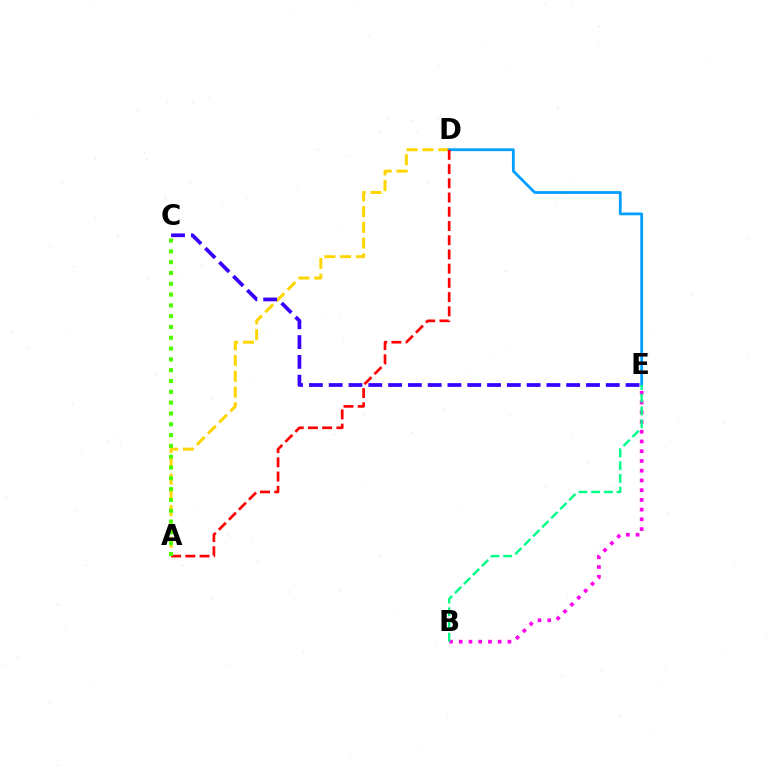{('B', 'E'): [{'color': '#ff00ed', 'line_style': 'dotted', 'thickness': 2.65}, {'color': '#00ff86', 'line_style': 'dashed', 'thickness': 1.73}], ('A', 'D'): [{'color': '#ffd500', 'line_style': 'dashed', 'thickness': 2.14}, {'color': '#ff0000', 'line_style': 'dashed', 'thickness': 1.93}], ('D', 'E'): [{'color': '#009eff', 'line_style': 'solid', 'thickness': 2.0}], ('C', 'E'): [{'color': '#3700ff', 'line_style': 'dashed', 'thickness': 2.69}], ('A', 'C'): [{'color': '#4fff00', 'line_style': 'dotted', 'thickness': 2.94}]}